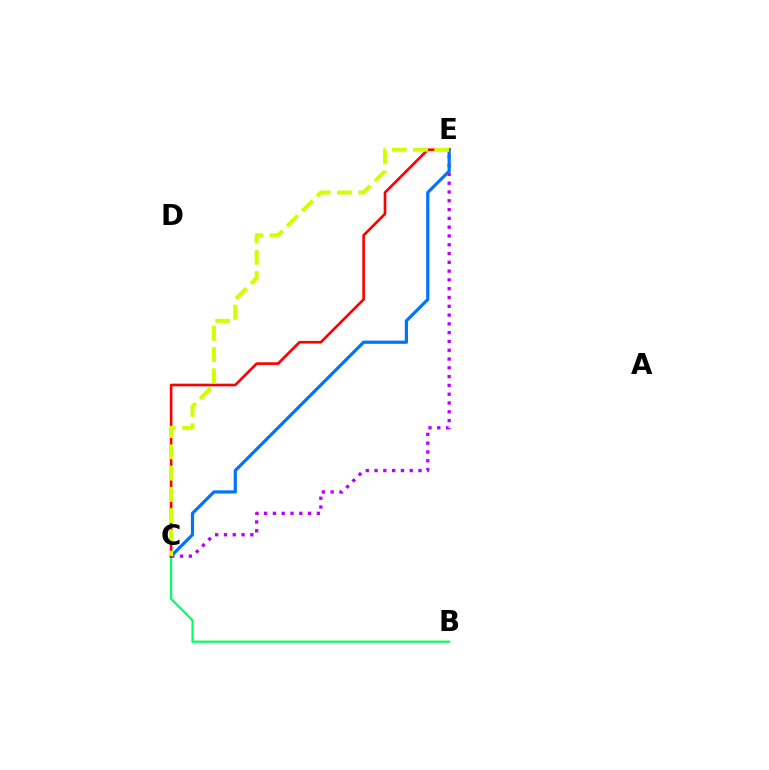{('B', 'C'): [{'color': '#00ff5c', 'line_style': 'solid', 'thickness': 1.57}], ('C', 'E'): [{'color': '#b900ff', 'line_style': 'dotted', 'thickness': 2.39}, {'color': '#0074ff', 'line_style': 'solid', 'thickness': 2.31}, {'color': '#ff0000', 'line_style': 'solid', 'thickness': 1.91}, {'color': '#d1ff00', 'line_style': 'dashed', 'thickness': 2.89}]}